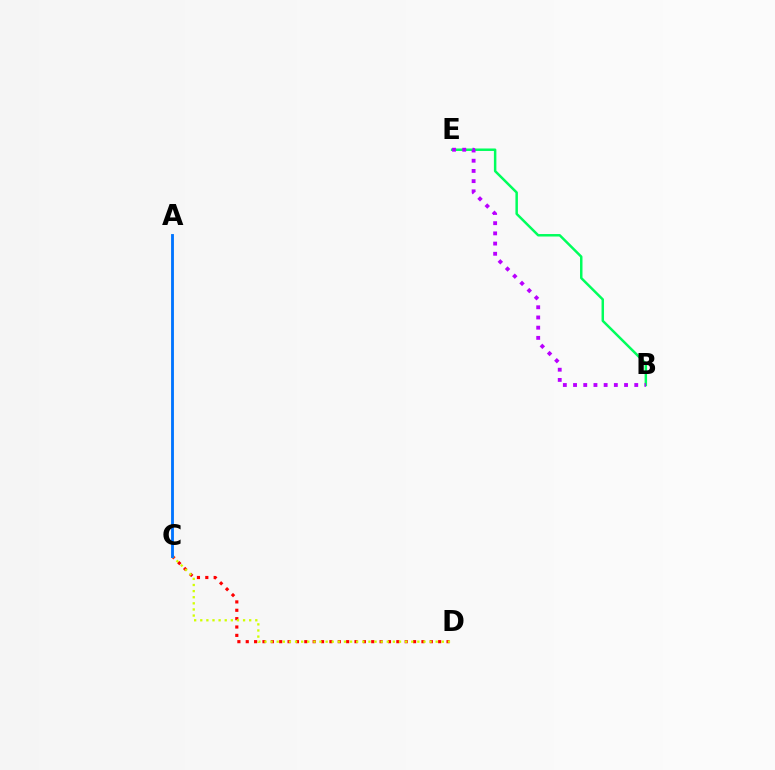{('C', 'D'): [{'color': '#ff0000', 'line_style': 'dotted', 'thickness': 2.27}, {'color': '#d1ff00', 'line_style': 'dotted', 'thickness': 1.66}], ('B', 'E'): [{'color': '#00ff5c', 'line_style': 'solid', 'thickness': 1.78}, {'color': '#b900ff', 'line_style': 'dotted', 'thickness': 2.77}], ('A', 'C'): [{'color': '#0074ff', 'line_style': 'solid', 'thickness': 2.05}]}